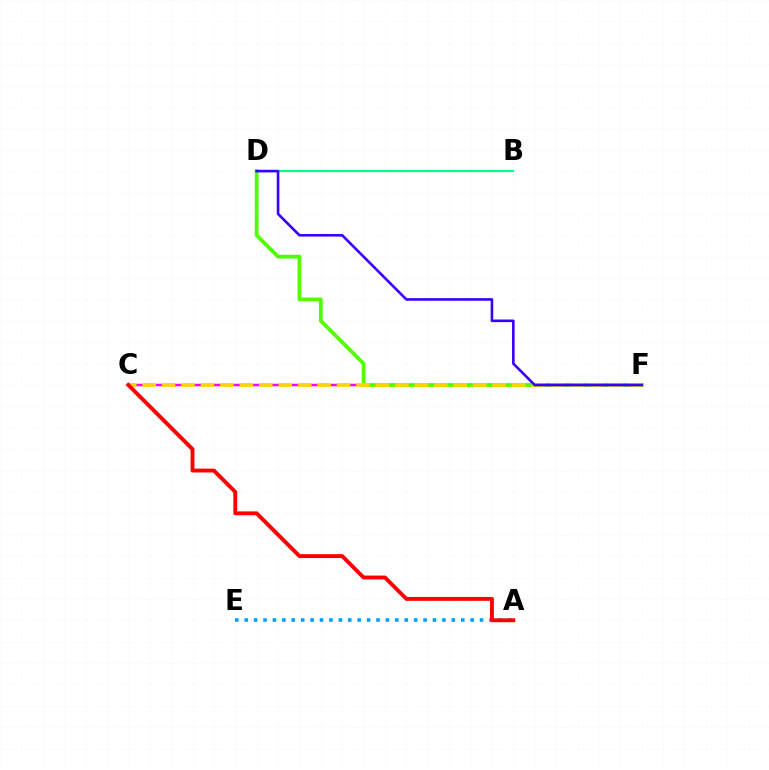{('B', 'D'): [{'color': '#00ff86', 'line_style': 'solid', 'thickness': 1.56}], ('C', 'F'): [{'color': '#ff00ed', 'line_style': 'solid', 'thickness': 1.77}, {'color': '#ffd500', 'line_style': 'dashed', 'thickness': 2.64}], ('D', 'F'): [{'color': '#4fff00', 'line_style': 'solid', 'thickness': 2.69}, {'color': '#3700ff', 'line_style': 'solid', 'thickness': 1.88}], ('A', 'E'): [{'color': '#009eff', 'line_style': 'dotted', 'thickness': 2.56}], ('A', 'C'): [{'color': '#ff0000', 'line_style': 'solid', 'thickness': 2.79}]}